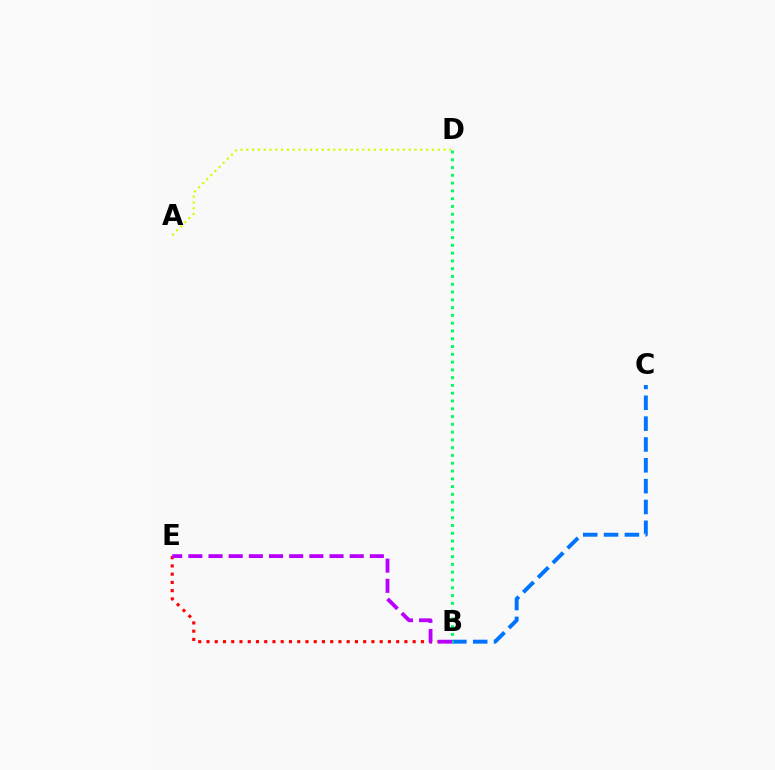{('B', 'E'): [{'color': '#ff0000', 'line_style': 'dotted', 'thickness': 2.24}, {'color': '#b900ff', 'line_style': 'dashed', 'thickness': 2.74}], ('B', 'C'): [{'color': '#0074ff', 'line_style': 'dashed', 'thickness': 2.83}], ('A', 'D'): [{'color': '#d1ff00', 'line_style': 'dotted', 'thickness': 1.58}], ('B', 'D'): [{'color': '#00ff5c', 'line_style': 'dotted', 'thickness': 2.11}]}